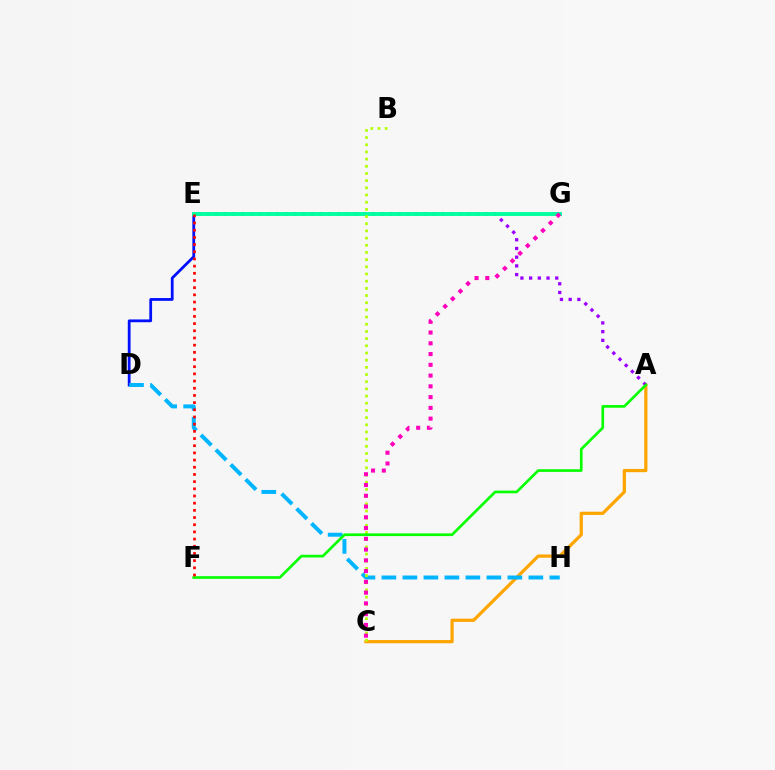{('D', 'E'): [{'color': '#0010ff', 'line_style': 'solid', 'thickness': 2.0}], ('A', 'C'): [{'color': '#ffa500', 'line_style': 'solid', 'thickness': 2.33}], ('A', 'E'): [{'color': '#9b00ff', 'line_style': 'dotted', 'thickness': 2.37}], ('E', 'G'): [{'color': '#00ff9d', 'line_style': 'solid', 'thickness': 2.79}], ('D', 'H'): [{'color': '#00b5ff', 'line_style': 'dashed', 'thickness': 2.85}], ('B', 'C'): [{'color': '#b3ff00', 'line_style': 'dotted', 'thickness': 1.95}], ('A', 'F'): [{'color': '#08ff00', 'line_style': 'solid', 'thickness': 1.93}], ('E', 'F'): [{'color': '#ff0000', 'line_style': 'dotted', 'thickness': 1.95}], ('C', 'G'): [{'color': '#ff00bd', 'line_style': 'dotted', 'thickness': 2.92}]}